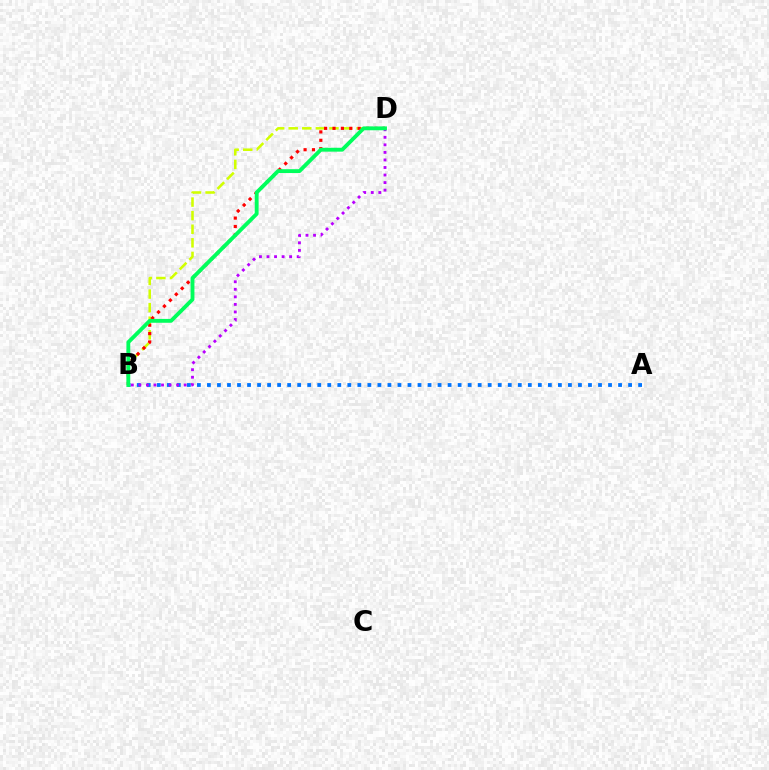{('B', 'D'): [{'color': '#d1ff00', 'line_style': 'dashed', 'thickness': 1.84}, {'color': '#ff0000', 'line_style': 'dotted', 'thickness': 2.28}, {'color': '#b900ff', 'line_style': 'dotted', 'thickness': 2.05}, {'color': '#00ff5c', 'line_style': 'solid', 'thickness': 2.78}], ('A', 'B'): [{'color': '#0074ff', 'line_style': 'dotted', 'thickness': 2.72}]}